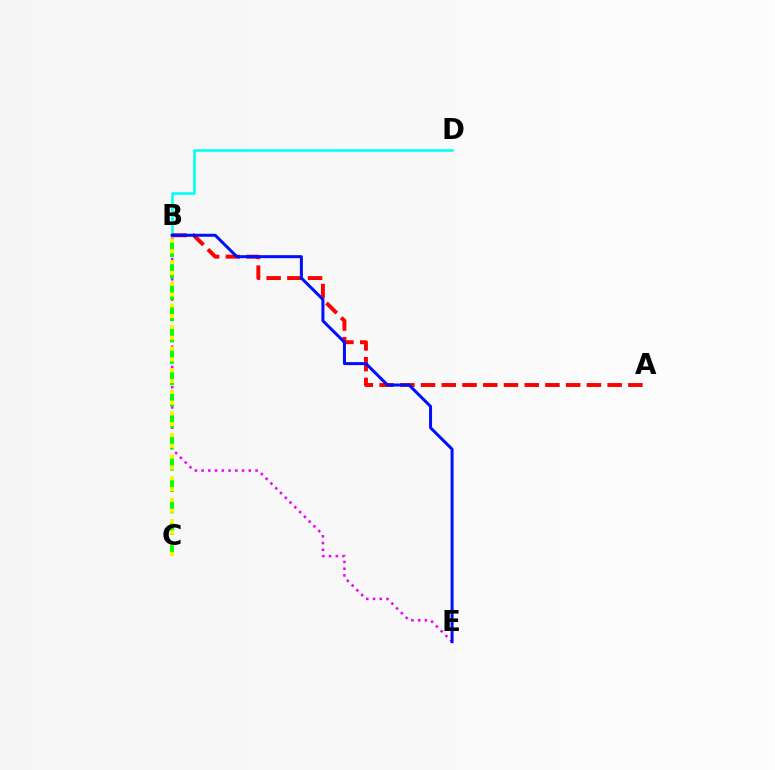{('B', 'E'): [{'color': '#ee00ff', 'line_style': 'dotted', 'thickness': 1.83}, {'color': '#0010ff', 'line_style': 'solid', 'thickness': 2.16}], ('B', 'D'): [{'color': '#00fff6', 'line_style': 'solid', 'thickness': 1.86}], ('A', 'B'): [{'color': '#ff0000', 'line_style': 'dashed', 'thickness': 2.82}], ('B', 'C'): [{'color': '#08ff00', 'line_style': 'dashed', 'thickness': 2.9}, {'color': '#fcf500', 'line_style': 'dotted', 'thickness': 2.94}]}